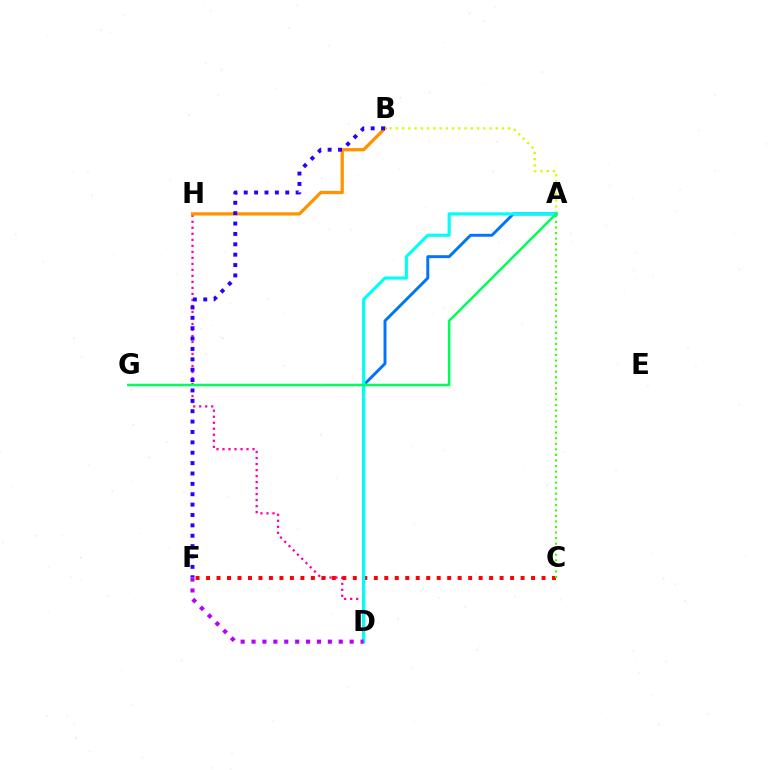{('D', 'H'): [{'color': '#ff00ac', 'line_style': 'dotted', 'thickness': 1.63}], ('C', 'F'): [{'color': '#ff0000', 'line_style': 'dotted', 'thickness': 2.85}], ('B', 'H'): [{'color': '#ff9400', 'line_style': 'solid', 'thickness': 2.36}], ('A', 'B'): [{'color': '#d1ff00', 'line_style': 'dotted', 'thickness': 1.7}], ('A', 'C'): [{'color': '#3dff00', 'line_style': 'dotted', 'thickness': 1.51}], ('A', 'D'): [{'color': '#0074ff', 'line_style': 'solid', 'thickness': 2.11}, {'color': '#00fff6', 'line_style': 'solid', 'thickness': 2.25}], ('B', 'F'): [{'color': '#2500ff', 'line_style': 'dotted', 'thickness': 2.82}], ('D', 'F'): [{'color': '#b900ff', 'line_style': 'dotted', 'thickness': 2.96}], ('A', 'G'): [{'color': '#00ff5c', 'line_style': 'solid', 'thickness': 1.81}]}